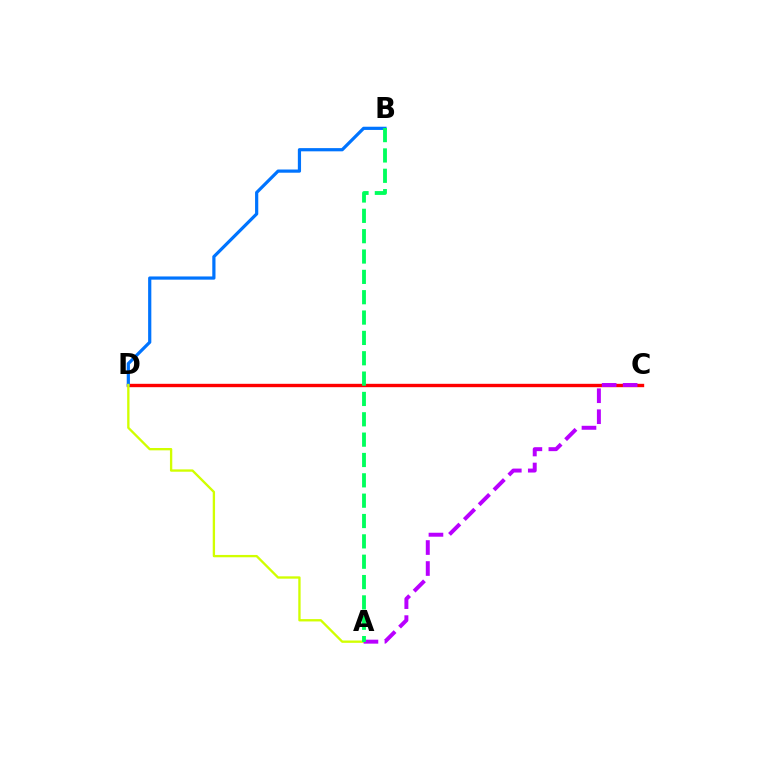{('C', 'D'): [{'color': '#ff0000', 'line_style': 'solid', 'thickness': 2.43}], ('B', 'D'): [{'color': '#0074ff', 'line_style': 'solid', 'thickness': 2.31}], ('A', 'D'): [{'color': '#d1ff00', 'line_style': 'solid', 'thickness': 1.68}], ('A', 'C'): [{'color': '#b900ff', 'line_style': 'dashed', 'thickness': 2.85}], ('A', 'B'): [{'color': '#00ff5c', 'line_style': 'dashed', 'thickness': 2.76}]}